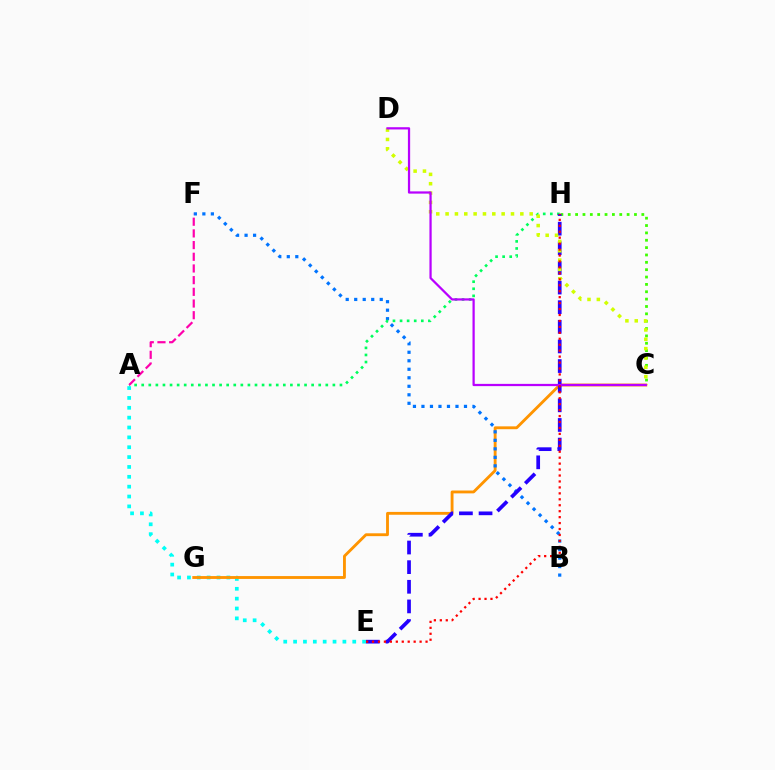{('C', 'H'): [{'color': '#3dff00', 'line_style': 'dotted', 'thickness': 2.0}], ('A', 'E'): [{'color': '#00fff6', 'line_style': 'dotted', 'thickness': 2.68}], ('C', 'G'): [{'color': '#ff9400', 'line_style': 'solid', 'thickness': 2.05}], ('B', 'F'): [{'color': '#0074ff', 'line_style': 'dotted', 'thickness': 2.31}], ('A', 'H'): [{'color': '#00ff5c', 'line_style': 'dotted', 'thickness': 1.92}], ('A', 'F'): [{'color': '#ff00ac', 'line_style': 'dashed', 'thickness': 1.59}], ('E', 'H'): [{'color': '#2500ff', 'line_style': 'dashed', 'thickness': 2.67}, {'color': '#ff0000', 'line_style': 'dotted', 'thickness': 1.62}], ('C', 'D'): [{'color': '#d1ff00', 'line_style': 'dotted', 'thickness': 2.54}, {'color': '#b900ff', 'line_style': 'solid', 'thickness': 1.61}]}